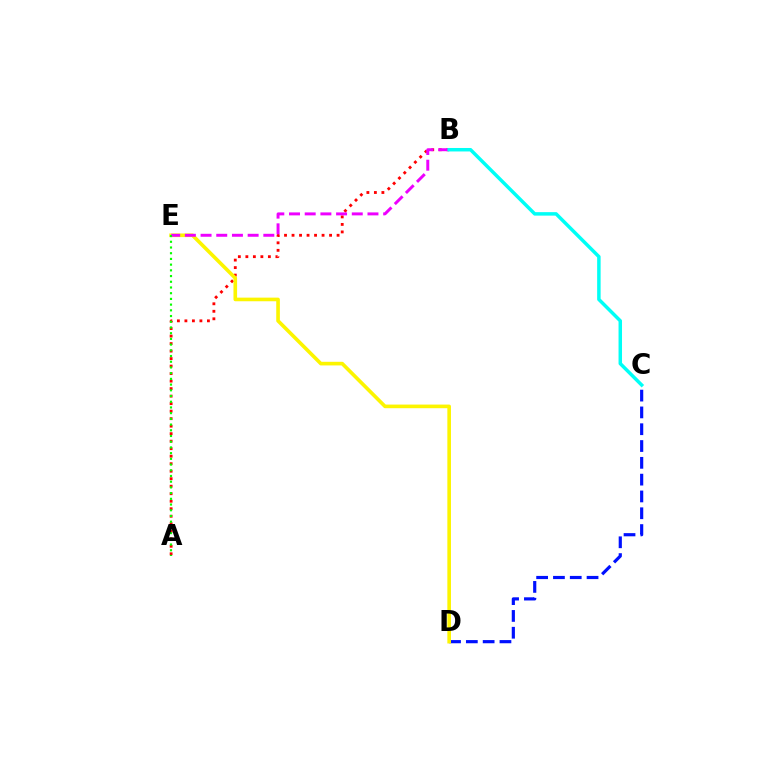{('A', 'B'): [{'color': '#ff0000', 'line_style': 'dotted', 'thickness': 2.04}], ('C', 'D'): [{'color': '#0010ff', 'line_style': 'dashed', 'thickness': 2.28}], ('D', 'E'): [{'color': '#fcf500', 'line_style': 'solid', 'thickness': 2.61}], ('B', 'E'): [{'color': '#ee00ff', 'line_style': 'dashed', 'thickness': 2.13}], ('A', 'E'): [{'color': '#08ff00', 'line_style': 'dotted', 'thickness': 1.55}], ('B', 'C'): [{'color': '#00fff6', 'line_style': 'solid', 'thickness': 2.51}]}